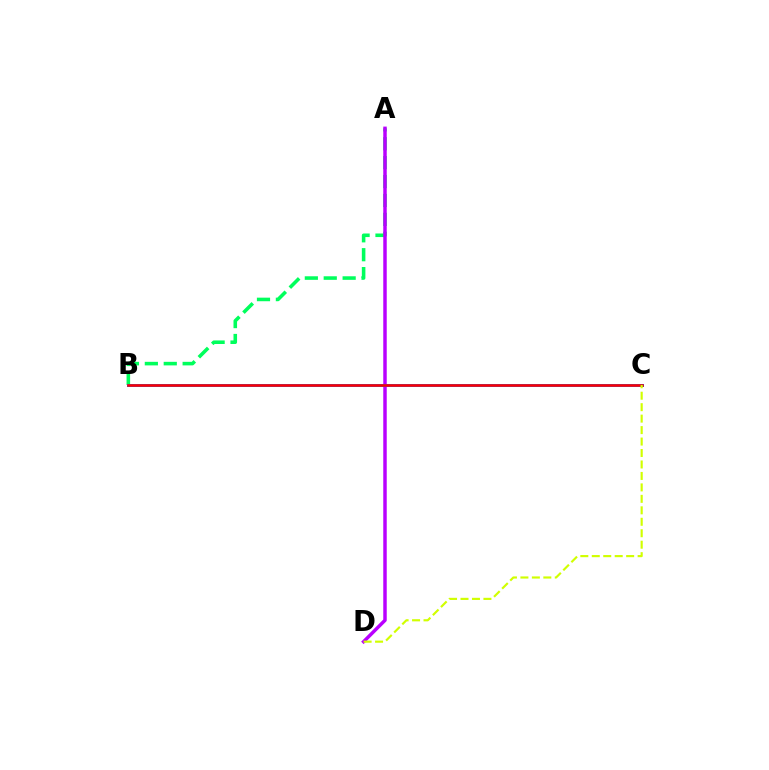{('A', 'B'): [{'color': '#00ff5c', 'line_style': 'dashed', 'thickness': 2.57}], ('A', 'D'): [{'color': '#b900ff', 'line_style': 'solid', 'thickness': 2.5}], ('B', 'C'): [{'color': '#0074ff', 'line_style': 'solid', 'thickness': 2.16}, {'color': '#ff0000', 'line_style': 'solid', 'thickness': 1.82}], ('C', 'D'): [{'color': '#d1ff00', 'line_style': 'dashed', 'thickness': 1.56}]}